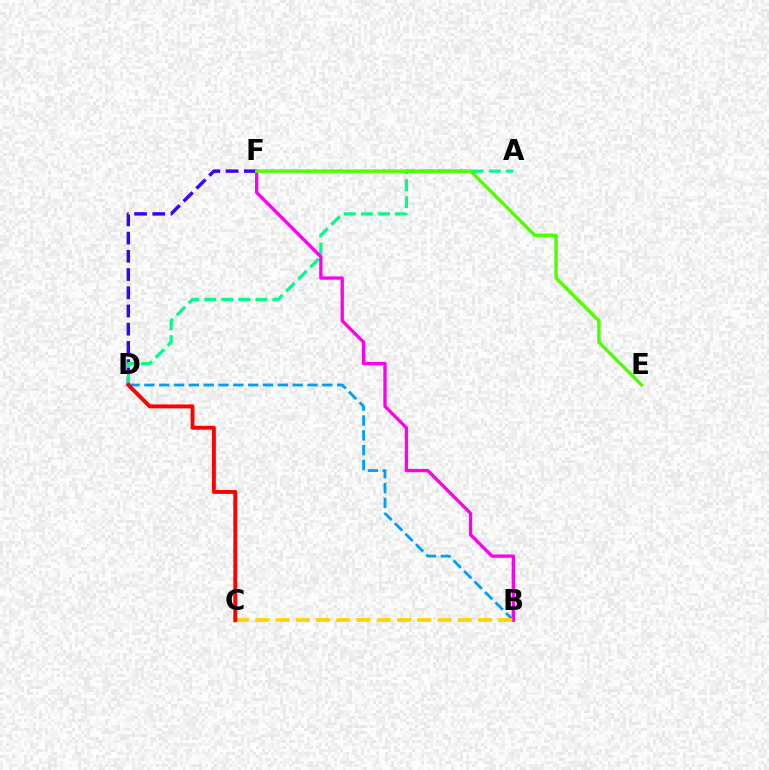{('B', 'D'): [{'color': '#009eff', 'line_style': 'dashed', 'thickness': 2.01}], ('D', 'F'): [{'color': '#3700ff', 'line_style': 'dashed', 'thickness': 2.47}], ('A', 'D'): [{'color': '#00ff86', 'line_style': 'dashed', 'thickness': 2.32}], ('B', 'F'): [{'color': '#ff00ed', 'line_style': 'solid', 'thickness': 2.39}], ('B', 'C'): [{'color': '#ffd500', 'line_style': 'dashed', 'thickness': 2.75}], ('E', 'F'): [{'color': '#4fff00', 'line_style': 'solid', 'thickness': 2.42}], ('C', 'D'): [{'color': '#ff0000', 'line_style': 'solid', 'thickness': 2.81}]}